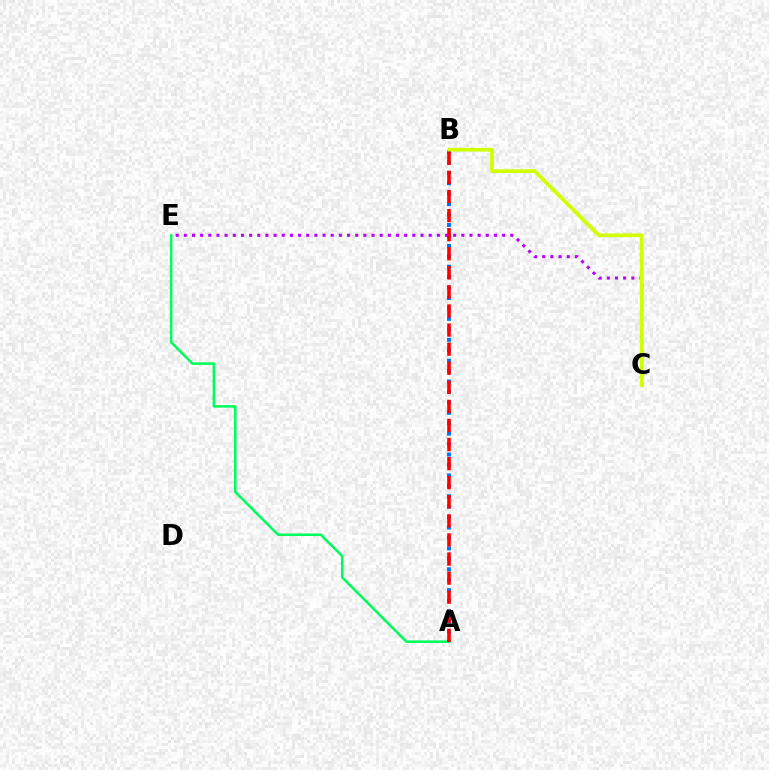{('A', 'B'): [{'color': '#0074ff', 'line_style': 'dotted', 'thickness': 2.83}, {'color': '#ff0000', 'line_style': 'dashed', 'thickness': 2.59}], ('C', 'E'): [{'color': '#b900ff', 'line_style': 'dotted', 'thickness': 2.22}], ('B', 'C'): [{'color': '#d1ff00', 'line_style': 'solid', 'thickness': 2.69}], ('A', 'E'): [{'color': '#00ff5c', 'line_style': 'solid', 'thickness': 1.83}]}